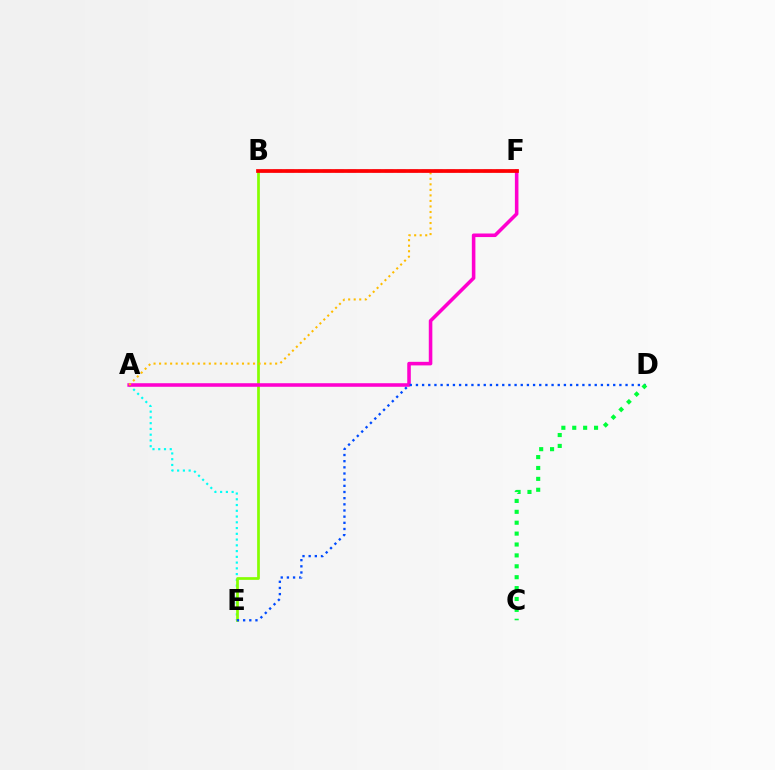{('A', 'E'): [{'color': '#00fff6', 'line_style': 'dotted', 'thickness': 1.56}], ('B', 'F'): [{'color': '#7200ff', 'line_style': 'dashed', 'thickness': 1.68}, {'color': '#ff0000', 'line_style': 'solid', 'thickness': 2.68}], ('B', 'E'): [{'color': '#84ff00', 'line_style': 'solid', 'thickness': 1.96}], ('A', 'F'): [{'color': '#ff00cf', 'line_style': 'solid', 'thickness': 2.57}, {'color': '#ffbd00', 'line_style': 'dotted', 'thickness': 1.5}], ('D', 'E'): [{'color': '#004bff', 'line_style': 'dotted', 'thickness': 1.68}], ('C', 'D'): [{'color': '#00ff39', 'line_style': 'dotted', 'thickness': 2.96}]}